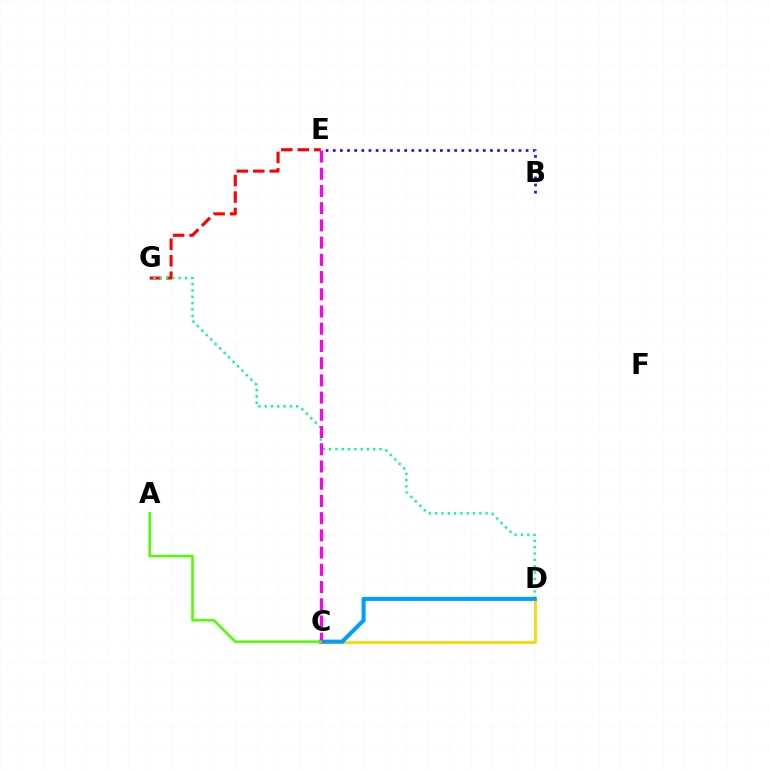{('C', 'D'): [{'color': '#ffd500', 'line_style': 'solid', 'thickness': 1.99}, {'color': '#009eff', 'line_style': 'solid', 'thickness': 2.91}], ('E', 'G'): [{'color': '#ff0000', 'line_style': 'dashed', 'thickness': 2.24}], ('B', 'E'): [{'color': '#3700ff', 'line_style': 'dotted', 'thickness': 1.94}], ('D', 'G'): [{'color': '#00ff86', 'line_style': 'dotted', 'thickness': 1.71}], ('C', 'E'): [{'color': '#ff00ed', 'line_style': 'dashed', 'thickness': 2.34}], ('A', 'C'): [{'color': '#4fff00', 'line_style': 'solid', 'thickness': 1.83}]}